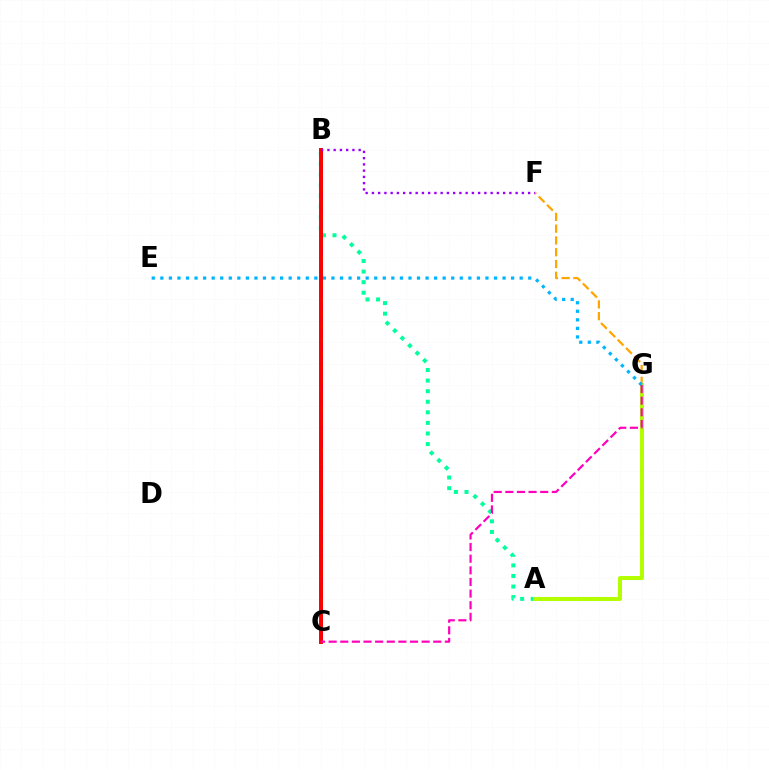{('A', 'B'): [{'color': '#00ff9d', 'line_style': 'dotted', 'thickness': 2.87}], ('F', 'G'): [{'color': '#ffa500', 'line_style': 'dashed', 'thickness': 1.6}], ('B', 'C'): [{'color': '#08ff00', 'line_style': 'solid', 'thickness': 2.86}, {'color': '#0010ff', 'line_style': 'dashed', 'thickness': 1.86}, {'color': '#ff0000', 'line_style': 'solid', 'thickness': 2.79}], ('A', 'G'): [{'color': '#b3ff00', 'line_style': 'solid', 'thickness': 2.88}], ('E', 'G'): [{'color': '#00b5ff', 'line_style': 'dotted', 'thickness': 2.32}], ('C', 'G'): [{'color': '#ff00bd', 'line_style': 'dashed', 'thickness': 1.58}], ('B', 'F'): [{'color': '#9b00ff', 'line_style': 'dotted', 'thickness': 1.7}]}